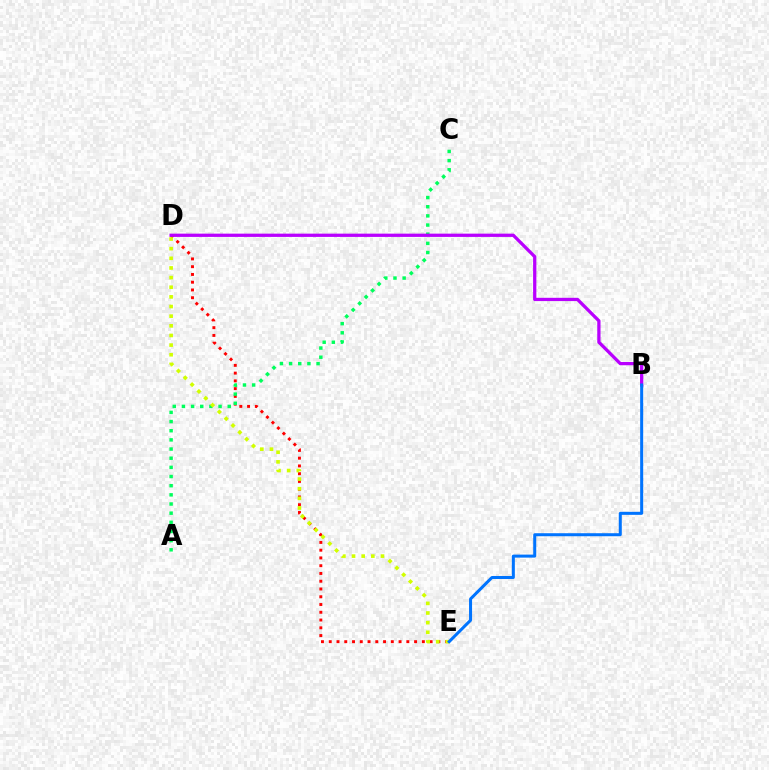{('D', 'E'): [{'color': '#ff0000', 'line_style': 'dotted', 'thickness': 2.11}, {'color': '#d1ff00', 'line_style': 'dotted', 'thickness': 2.62}], ('A', 'C'): [{'color': '#00ff5c', 'line_style': 'dotted', 'thickness': 2.49}], ('B', 'D'): [{'color': '#b900ff', 'line_style': 'solid', 'thickness': 2.35}], ('B', 'E'): [{'color': '#0074ff', 'line_style': 'solid', 'thickness': 2.17}]}